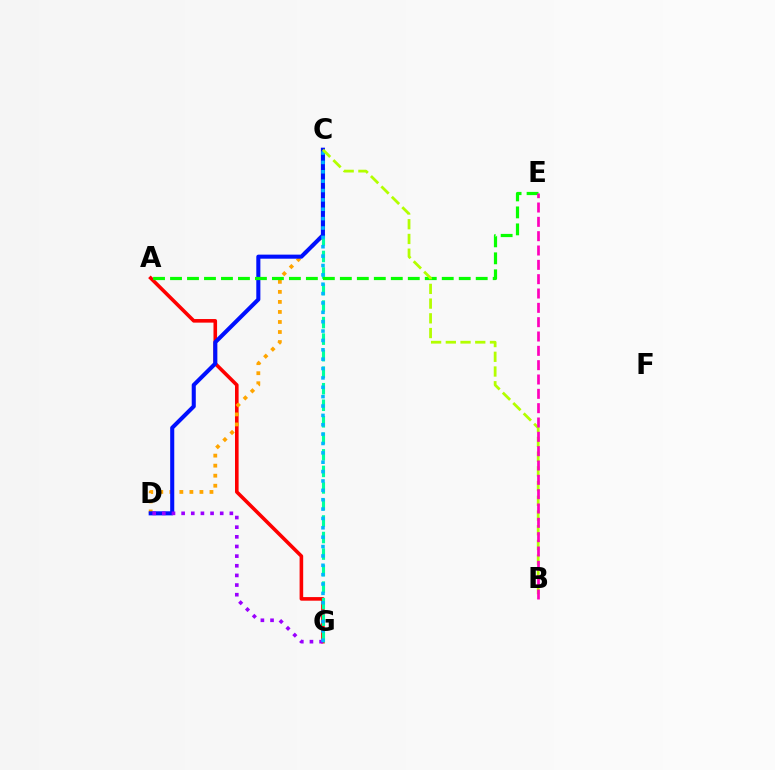{('A', 'G'): [{'color': '#ff0000', 'line_style': 'solid', 'thickness': 2.59}], ('C', 'D'): [{'color': '#ffa500', 'line_style': 'dotted', 'thickness': 2.73}, {'color': '#0010ff', 'line_style': 'solid', 'thickness': 2.93}], ('C', 'G'): [{'color': '#00ff9d', 'line_style': 'dashed', 'thickness': 2.25}, {'color': '#00b5ff', 'line_style': 'dotted', 'thickness': 2.55}], ('D', 'G'): [{'color': '#9b00ff', 'line_style': 'dotted', 'thickness': 2.62}], ('A', 'E'): [{'color': '#08ff00', 'line_style': 'dashed', 'thickness': 2.31}], ('B', 'C'): [{'color': '#b3ff00', 'line_style': 'dashed', 'thickness': 2.0}], ('B', 'E'): [{'color': '#ff00bd', 'line_style': 'dashed', 'thickness': 1.95}]}